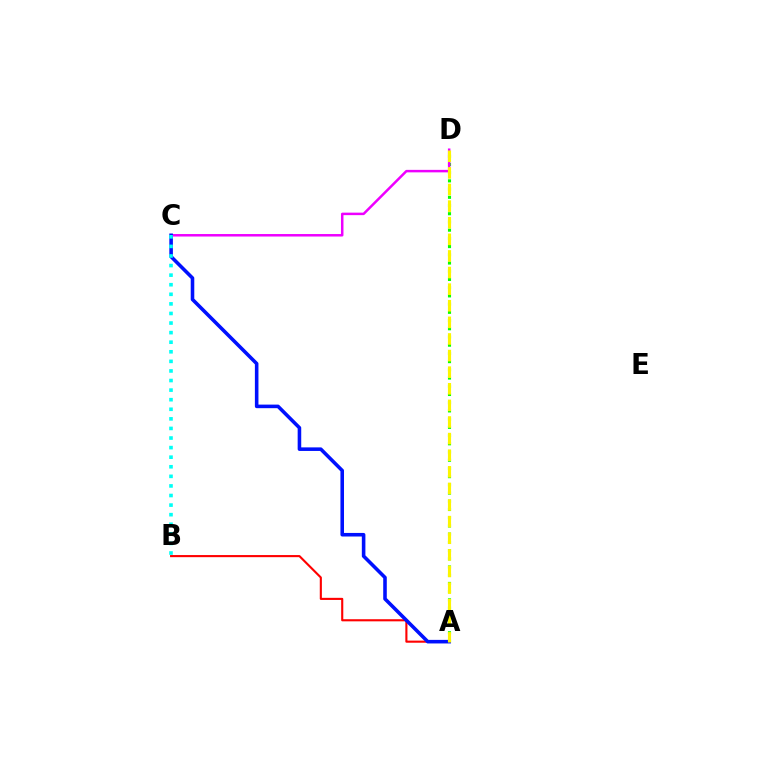{('A', 'B'): [{'color': '#ff0000', 'line_style': 'solid', 'thickness': 1.52}], ('A', 'D'): [{'color': '#08ff00', 'line_style': 'dotted', 'thickness': 2.23}, {'color': '#fcf500', 'line_style': 'dashed', 'thickness': 2.26}], ('C', 'D'): [{'color': '#ee00ff', 'line_style': 'solid', 'thickness': 1.79}], ('A', 'C'): [{'color': '#0010ff', 'line_style': 'solid', 'thickness': 2.57}], ('B', 'C'): [{'color': '#00fff6', 'line_style': 'dotted', 'thickness': 2.6}]}